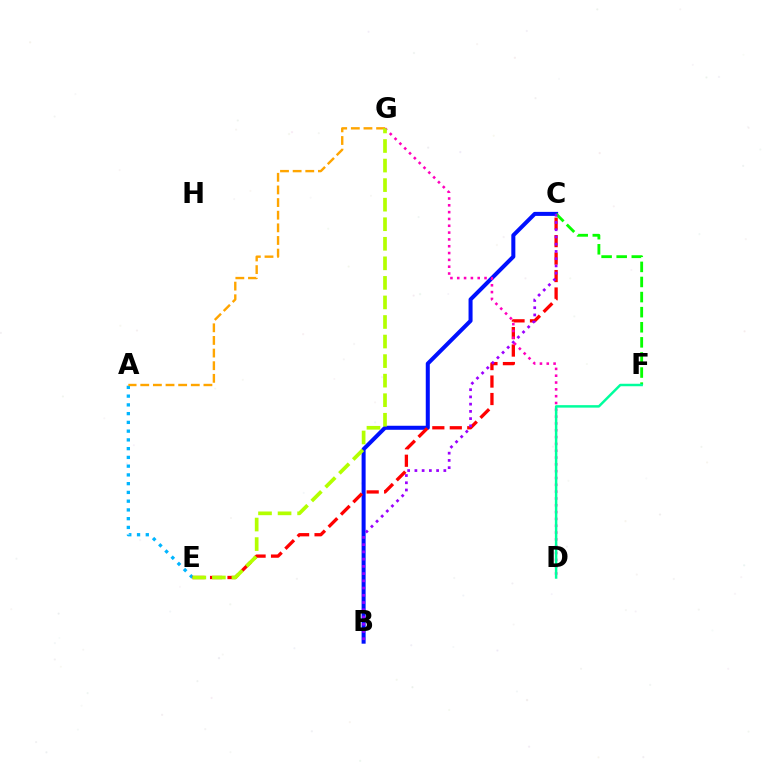{('A', 'E'): [{'color': '#00b5ff', 'line_style': 'dotted', 'thickness': 2.38}], ('B', 'C'): [{'color': '#0010ff', 'line_style': 'solid', 'thickness': 2.9}, {'color': '#9b00ff', 'line_style': 'dotted', 'thickness': 1.97}], ('C', 'E'): [{'color': '#ff0000', 'line_style': 'dashed', 'thickness': 2.37}], ('C', 'F'): [{'color': '#08ff00', 'line_style': 'dashed', 'thickness': 2.05}], ('D', 'G'): [{'color': '#ff00bd', 'line_style': 'dotted', 'thickness': 1.85}], ('A', 'G'): [{'color': '#ffa500', 'line_style': 'dashed', 'thickness': 1.72}], ('D', 'F'): [{'color': '#00ff9d', 'line_style': 'solid', 'thickness': 1.79}], ('E', 'G'): [{'color': '#b3ff00', 'line_style': 'dashed', 'thickness': 2.66}]}